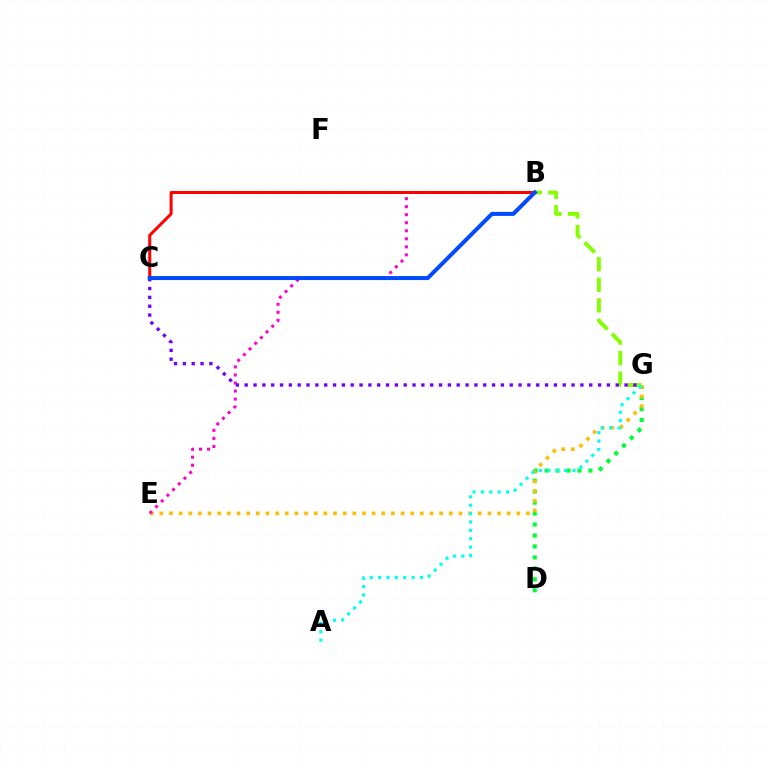{('D', 'G'): [{'color': '#00ff39', 'line_style': 'dotted', 'thickness': 2.98}], ('E', 'G'): [{'color': '#ffbd00', 'line_style': 'dotted', 'thickness': 2.62}], ('B', 'E'): [{'color': '#ff00cf', 'line_style': 'dotted', 'thickness': 2.18}], ('B', 'G'): [{'color': '#84ff00', 'line_style': 'dashed', 'thickness': 2.79}], ('A', 'G'): [{'color': '#00fff6', 'line_style': 'dotted', 'thickness': 2.27}], ('C', 'G'): [{'color': '#7200ff', 'line_style': 'dotted', 'thickness': 2.4}], ('B', 'C'): [{'color': '#ff0000', 'line_style': 'solid', 'thickness': 2.17}, {'color': '#004bff', 'line_style': 'solid', 'thickness': 2.89}]}